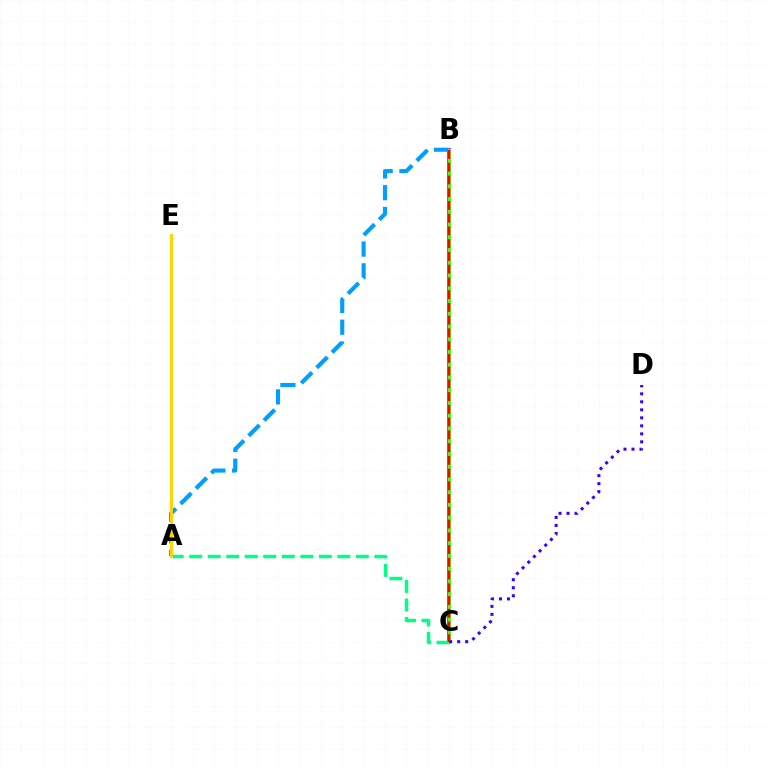{('B', 'C'): [{'color': '#ff00ed', 'line_style': 'solid', 'thickness': 2.74}, {'color': '#4fff00', 'line_style': 'solid', 'thickness': 2.05}, {'color': '#ff0000', 'line_style': 'dashed', 'thickness': 1.73}], ('A', 'C'): [{'color': '#00ff86', 'line_style': 'dashed', 'thickness': 2.52}], ('A', 'B'): [{'color': '#009eff', 'line_style': 'dashed', 'thickness': 2.96}], ('A', 'E'): [{'color': '#ffd500', 'line_style': 'solid', 'thickness': 2.14}], ('C', 'D'): [{'color': '#3700ff', 'line_style': 'dotted', 'thickness': 2.17}]}